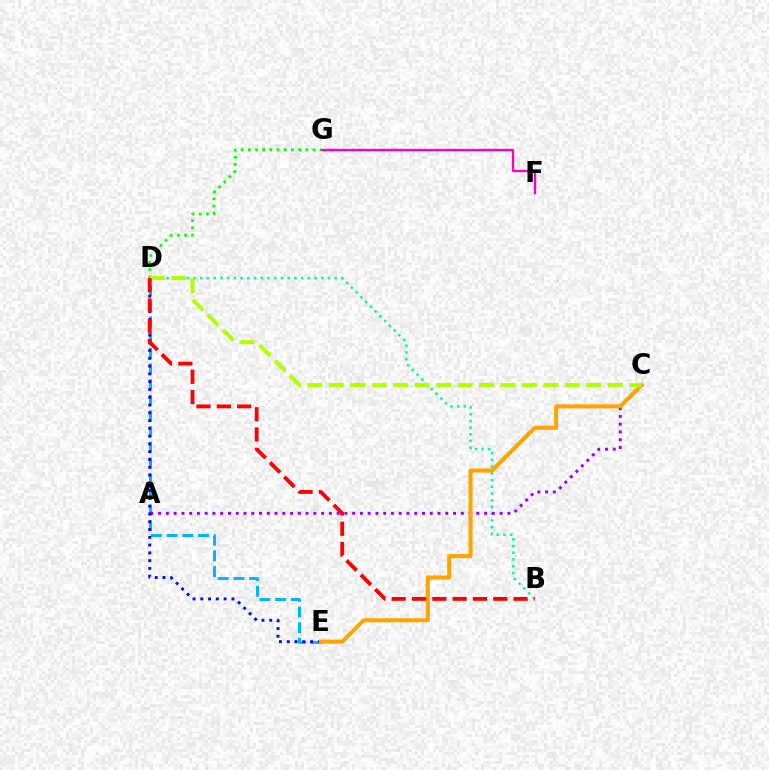{('F', 'G'): [{'color': '#ff00bd', 'line_style': 'solid', 'thickness': 1.69}], ('D', 'G'): [{'color': '#08ff00', 'line_style': 'dotted', 'thickness': 1.95}], ('D', 'E'): [{'color': '#00b5ff', 'line_style': 'dashed', 'thickness': 2.13}, {'color': '#0010ff', 'line_style': 'dotted', 'thickness': 2.11}], ('B', 'D'): [{'color': '#00ff9d', 'line_style': 'dotted', 'thickness': 1.83}, {'color': '#ff0000', 'line_style': 'dashed', 'thickness': 2.76}], ('A', 'C'): [{'color': '#9b00ff', 'line_style': 'dotted', 'thickness': 2.11}], ('C', 'E'): [{'color': '#ffa500', 'line_style': 'solid', 'thickness': 2.92}], ('C', 'D'): [{'color': '#b3ff00', 'line_style': 'dashed', 'thickness': 2.91}]}